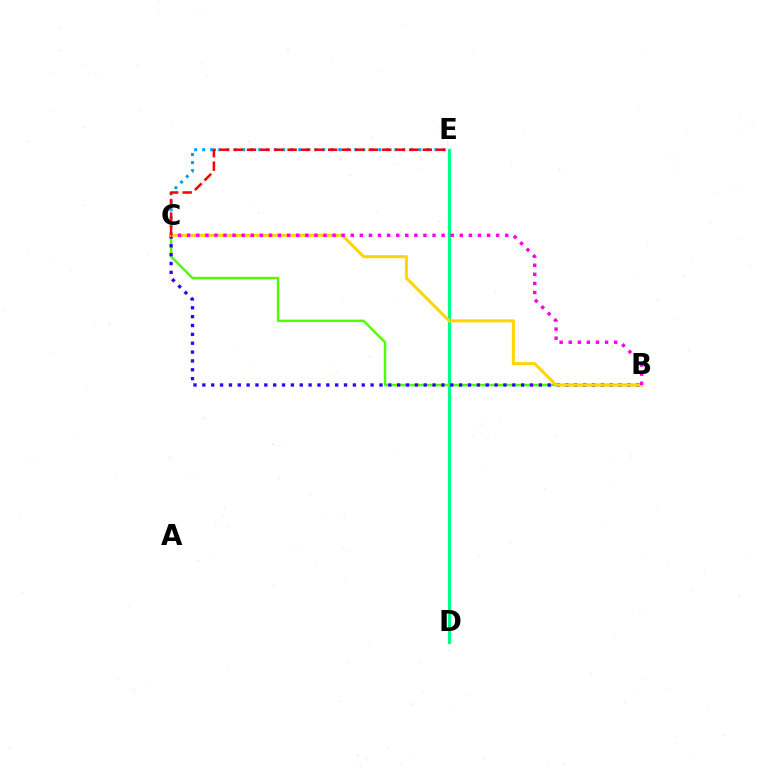{('D', 'E'): [{'color': '#00ff86', 'line_style': 'solid', 'thickness': 2.27}], ('B', 'C'): [{'color': '#4fff00', 'line_style': 'solid', 'thickness': 1.77}, {'color': '#3700ff', 'line_style': 'dotted', 'thickness': 2.41}, {'color': '#ffd500', 'line_style': 'solid', 'thickness': 2.16}, {'color': '#ff00ed', 'line_style': 'dotted', 'thickness': 2.47}], ('C', 'E'): [{'color': '#009eff', 'line_style': 'dotted', 'thickness': 2.18}, {'color': '#ff0000', 'line_style': 'dashed', 'thickness': 1.84}]}